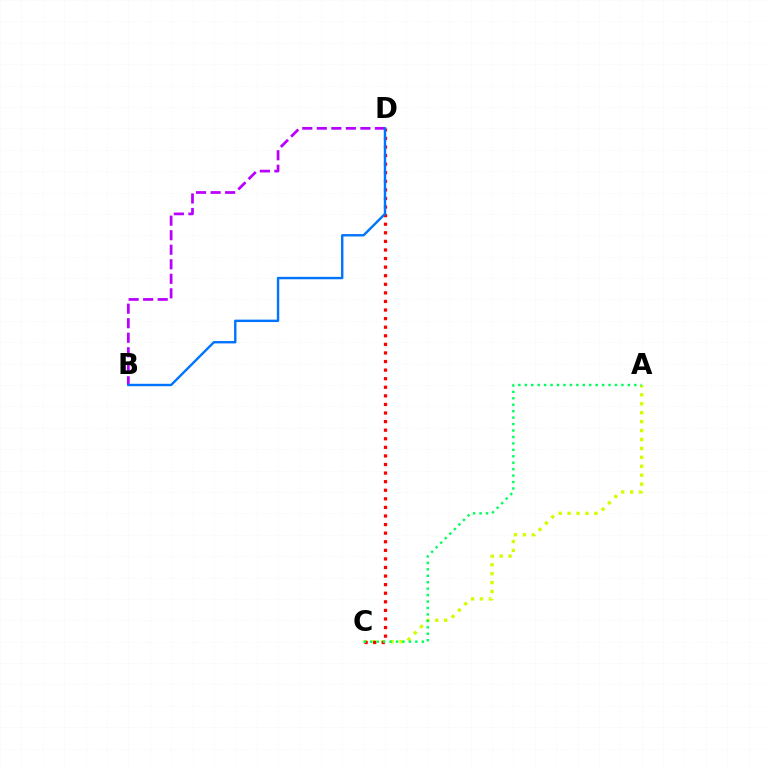{('A', 'C'): [{'color': '#d1ff00', 'line_style': 'dotted', 'thickness': 2.43}, {'color': '#00ff5c', 'line_style': 'dotted', 'thickness': 1.75}], ('B', 'D'): [{'color': '#b900ff', 'line_style': 'dashed', 'thickness': 1.97}, {'color': '#0074ff', 'line_style': 'solid', 'thickness': 1.73}], ('C', 'D'): [{'color': '#ff0000', 'line_style': 'dotted', 'thickness': 2.33}]}